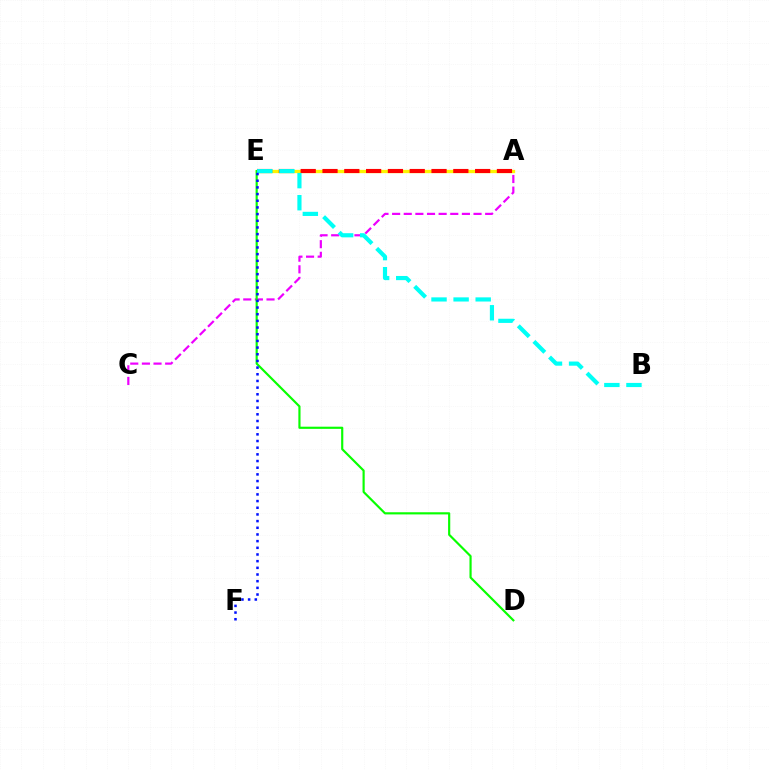{('A', 'C'): [{'color': '#ee00ff', 'line_style': 'dashed', 'thickness': 1.58}], ('A', 'E'): [{'color': '#fcf500', 'line_style': 'solid', 'thickness': 2.39}, {'color': '#ff0000', 'line_style': 'dashed', 'thickness': 2.96}], ('D', 'E'): [{'color': '#08ff00', 'line_style': 'solid', 'thickness': 1.56}], ('B', 'E'): [{'color': '#00fff6', 'line_style': 'dashed', 'thickness': 3.0}], ('E', 'F'): [{'color': '#0010ff', 'line_style': 'dotted', 'thickness': 1.81}]}